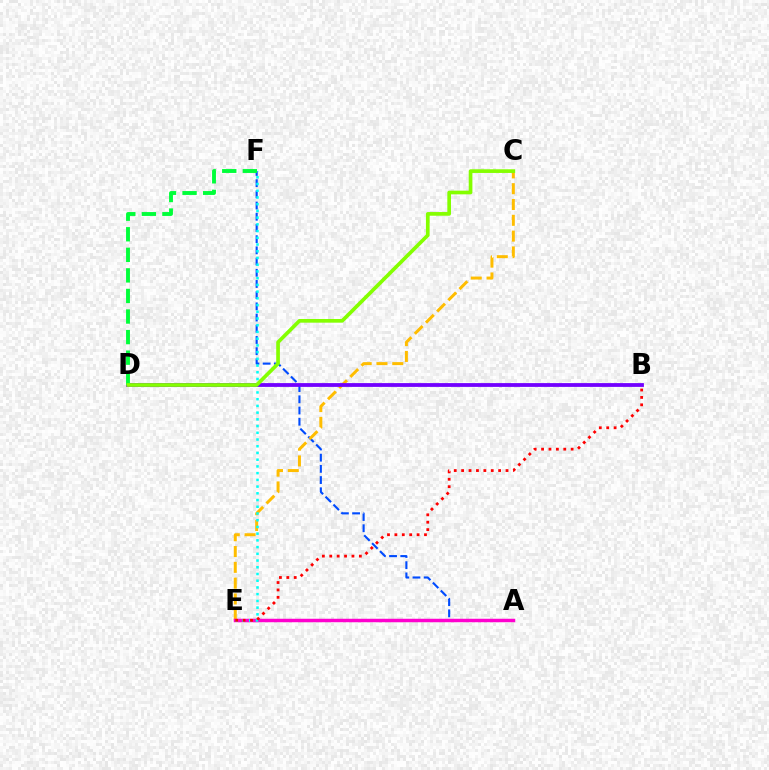{('A', 'F'): [{'color': '#004bff', 'line_style': 'dashed', 'thickness': 1.52}], ('C', 'E'): [{'color': '#ffbd00', 'line_style': 'dashed', 'thickness': 2.15}], ('A', 'E'): [{'color': '#ff00cf', 'line_style': 'solid', 'thickness': 2.5}], ('E', 'F'): [{'color': '#00fff6', 'line_style': 'dotted', 'thickness': 1.83}], ('B', 'D'): [{'color': '#7200ff', 'line_style': 'solid', 'thickness': 2.73}], ('B', 'E'): [{'color': '#ff0000', 'line_style': 'dotted', 'thickness': 2.01}], ('D', 'F'): [{'color': '#00ff39', 'line_style': 'dashed', 'thickness': 2.79}], ('C', 'D'): [{'color': '#84ff00', 'line_style': 'solid', 'thickness': 2.65}]}